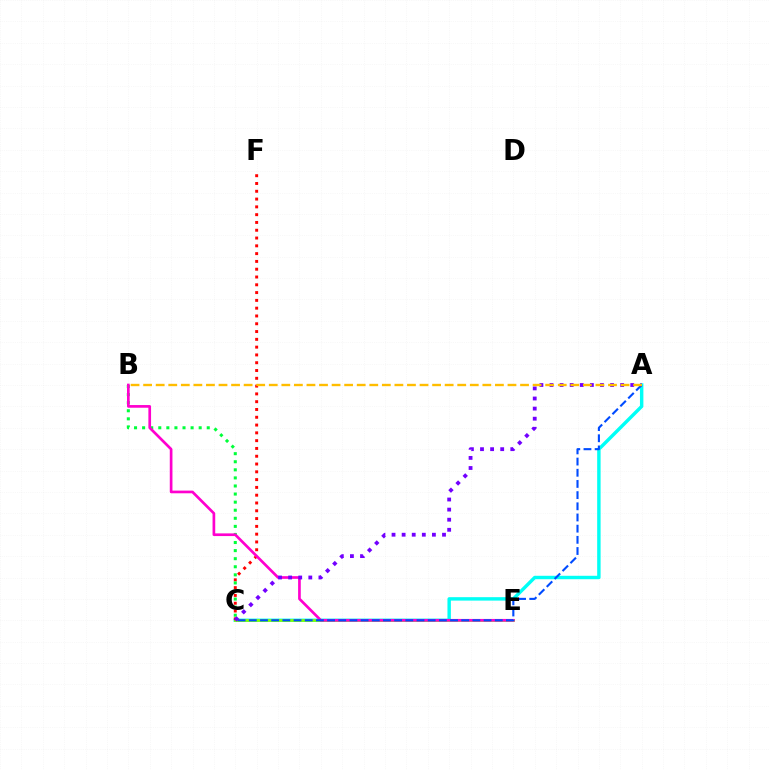{('A', 'C'): [{'color': '#00fff6', 'line_style': 'solid', 'thickness': 2.47}, {'color': '#004bff', 'line_style': 'dashed', 'thickness': 1.52}, {'color': '#7200ff', 'line_style': 'dotted', 'thickness': 2.74}], ('C', 'E'): [{'color': '#84ff00', 'line_style': 'solid', 'thickness': 1.96}], ('C', 'F'): [{'color': '#ff0000', 'line_style': 'dotted', 'thickness': 2.12}], ('B', 'C'): [{'color': '#00ff39', 'line_style': 'dotted', 'thickness': 2.19}], ('B', 'E'): [{'color': '#ff00cf', 'line_style': 'solid', 'thickness': 1.93}], ('A', 'B'): [{'color': '#ffbd00', 'line_style': 'dashed', 'thickness': 1.71}]}